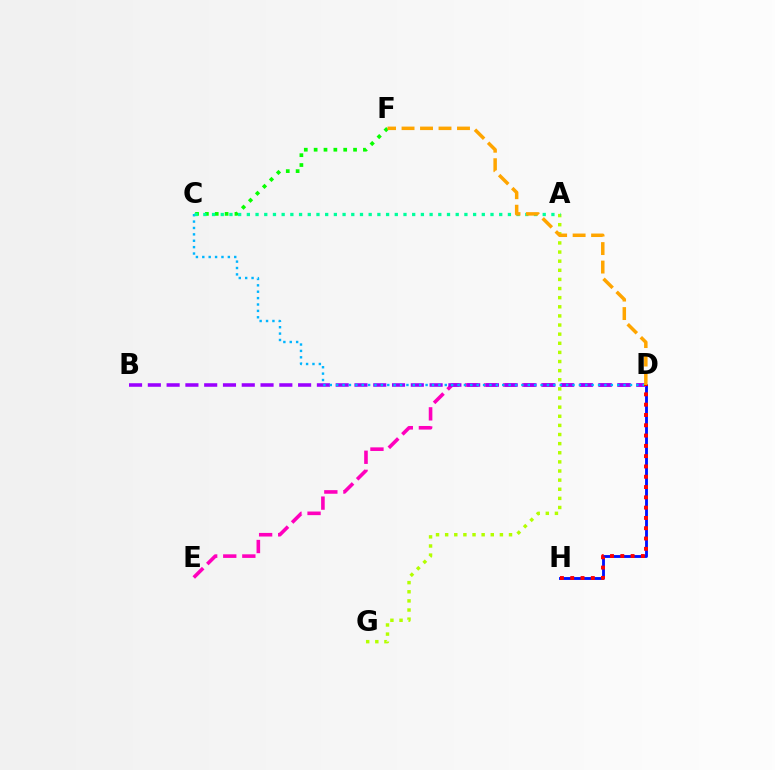{('C', 'F'): [{'color': '#08ff00', 'line_style': 'dotted', 'thickness': 2.68}], ('D', 'H'): [{'color': '#0010ff', 'line_style': 'solid', 'thickness': 2.06}, {'color': '#ff0000', 'line_style': 'dotted', 'thickness': 2.8}], ('D', 'E'): [{'color': '#ff00bd', 'line_style': 'dashed', 'thickness': 2.59}], ('B', 'D'): [{'color': '#9b00ff', 'line_style': 'dashed', 'thickness': 2.55}], ('C', 'D'): [{'color': '#00b5ff', 'line_style': 'dotted', 'thickness': 1.74}], ('A', 'G'): [{'color': '#b3ff00', 'line_style': 'dotted', 'thickness': 2.48}], ('A', 'C'): [{'color': '#00ff9d', 'line_style': 'dotted', 'thickness': 2.36}], ('D', 'F'): [{'color': '#ffa500', 'line_style': 'dashed', 'thickness': 2.51}]}